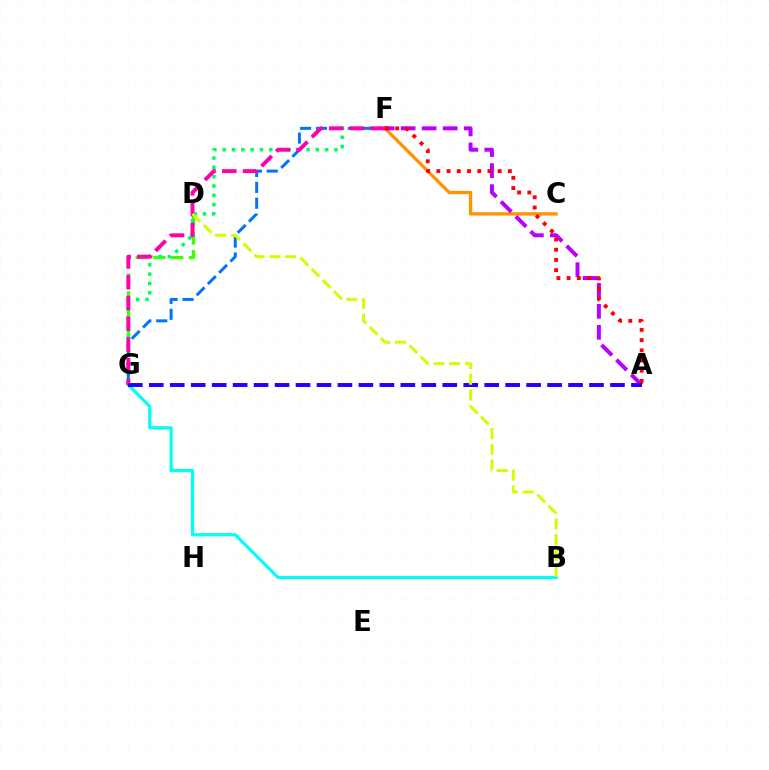{('C', 'F'): [{'color': '#ff9400', 'line_style': 'solid', 'thickness': 2.39}], ('A', 'F'): [{'color': '#b900ff', 'line_style': 'dashed', 'thickness': 2.85}, {'color': '#ff0000', 'line_style': 'dotted', 'thickness': 2.77}], ('B', 'G'): [{'color': '#00fff6', 'line_style': 'solid', 'thickness': 2.3}], ('D', 'G'): [{'color': '#3dff00', 'line_style': 'dashed', 'thickness': 2.41}], ('F', 'G'): [{'color': '#00ff5c', 'line_style': 'dotted', 'thickness': 2.53}, {'color': '#0074ff', 'line_style': 'dashed', 'thickness': 2.16}, {'color': '#ff00ac', 'line_style': 'dashed', 'thickness': 2.82}], ('A', 'G'): [{'color': '#2500ff', 'line_style': 'dashed', 'thickness': 2.85}], ('B', 'D'): [{'color': '#d1ff00', 'line_style': 'dashed', 'thickness': 2.14}]}